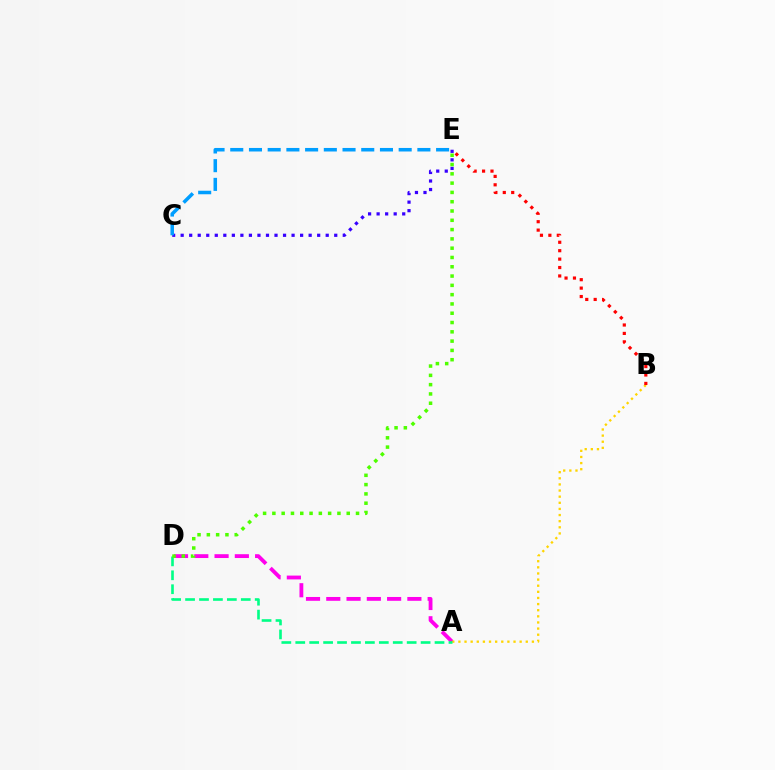{('A', 'D'): [{'color': '#ff00ed', 'line_style': 'dashed', 'thickness': 2.75}, {'color': '#00ff86', 'line_style': 'dashed', 'thickness': 1.89}], ('C', 'E'): [{'color': '#3700ff', 'line_style': 'dotted', 'thickness': 2.32}, {'color': '#009eff', 'line_style': 'dashed', 'thickness': 2.54}], ('A', 'B'): [{'color': '#ffd500', 'line_style': 'dotted', 'thickness': 1.66}], ('B', 'E'): [{'color': '#ff0000', 'line_style': 'dotted', 'thickness': 2.29}], ('D', 'E'): [{'color': '#4fff00', 'line_style': 'dotted', 'thickness': 2.53}]}